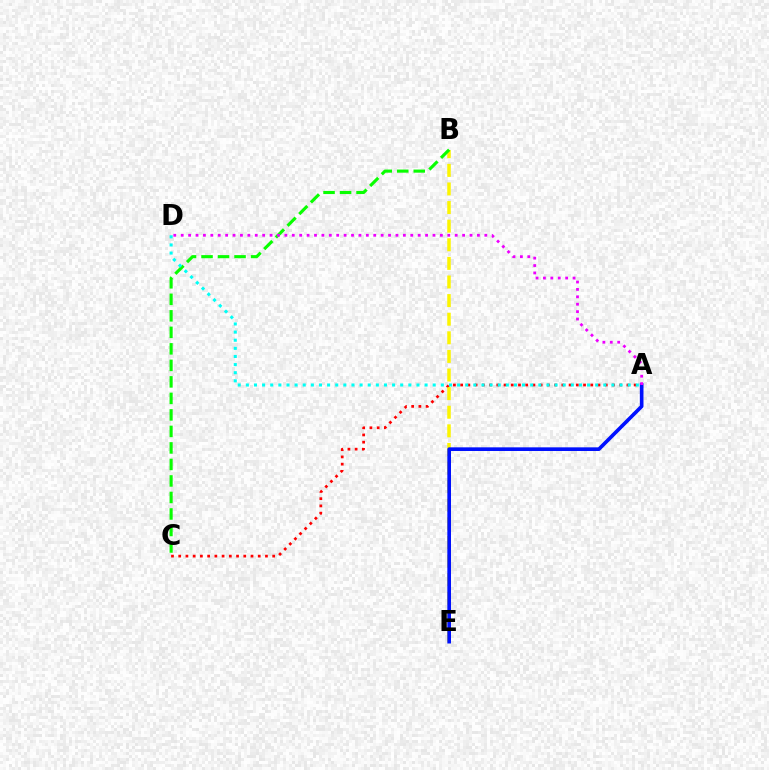{('A', 'C'): [{'color': '#ff0000', 'line_style': 'dotted', 'thickness': 1.96}], ('B', 'E'): [{'color': '#fcf500', 'line_style': 'dashed', 'thickness': 2.53}], ('A', 'E'): [{'color': '#0010ff', 'line_style': 'solid', 'thickness': 2.63}], ('B', 'C'): [{'color': '#08ff00', 'line_style': 'dashed', 'thickness': 2.24}], ('A', 'D'): [{'color': '#00fff6', 'line_style': 'dotted', 'thickness': 2.21}, {'color': '#ee00ff', 'line_style': 'dotted', 'thickness': 2.01}]}